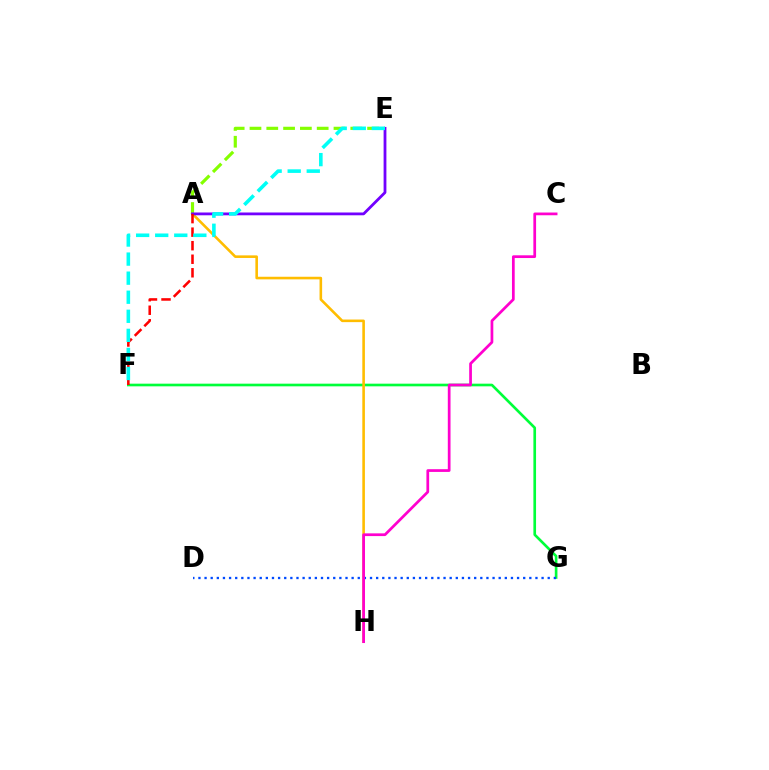{('F', 'G'): [{'color': '#00ff39', 'line_style': 'solid', 'thickness': 1.91}], ('D', 'G'): [{'color': '#004bff', 'line_style': 'dotted', 'thickness': 1.66}], ('A', 'H'): [{'color': '#ffbd00', 'line_style': 'solid', 'thickness': 1.87}], ('A', 'E'): [{'color': '#84ff00', 'line_style': 'dashed', 'thickness': 2.28}, {'color': '#7200ff', 'line_style': 'solid', 'thickness': 2.01}], ('C', 'H'): [{'color': '#ff00cf', 'line_style': 'solid', 'thickness': 1.97}], ('A', 'F'): [{'color': '#ff0000', 'line_style': 'dashed', 'thickness': 1.84}], ('E', 'F'): [{'color': '#00fff6', 'line_style': 'dashed', 'thickness': 2.59}]}